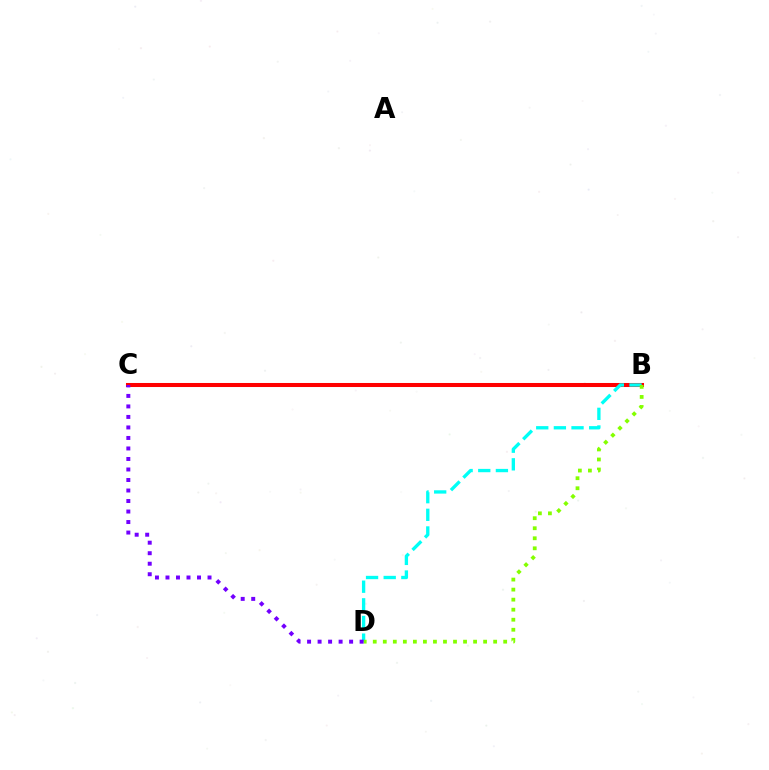{('B', 'C'): [{'color': '#ff0000', 'line_style': 'solid', 'thickness': 2.91}], ('B', 'D'): [{'color': '#00fff6', 'line_style': 'dashed', 'thickness': 2.4}, {'color': '#84ff00', 'line_style': 'dotted', 'thickness': 2.73}], ('C', 'D'): [{'color': '#7200ff', 'line_style': 'dotted', 'thickness': 2.86}]}